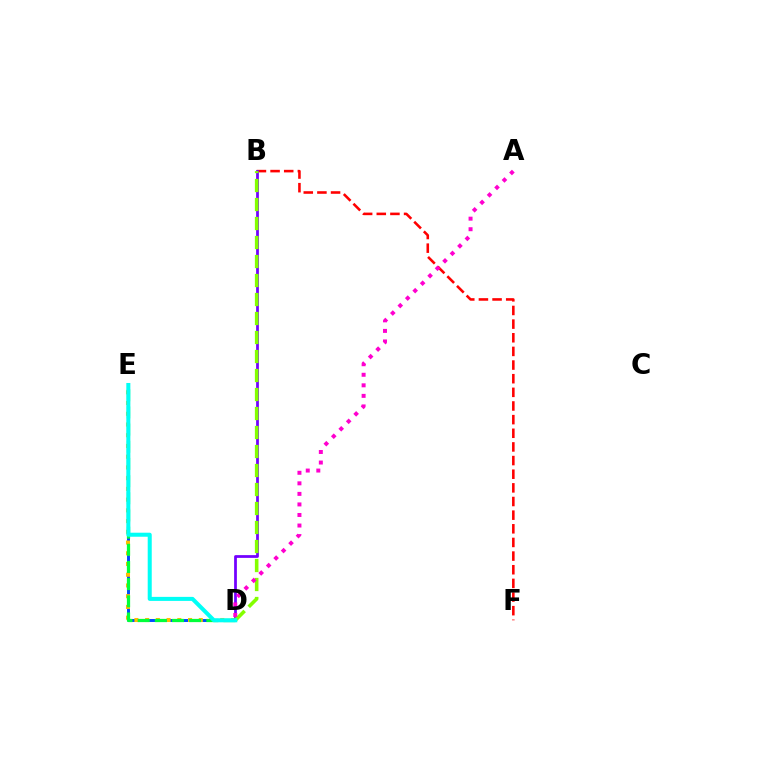{('D', 'E'): [{'color': '#004bff', 'line_style': 'solid', 'thickness': 2.13}, {'color': '#ffbd00', 'line_style': 'dotted', 'thickness': 2.92}, {'color': '#00ff39', 'line_style': 'dashed', 'thickness': 2.33}, {'color': '#00fff6', 'line_style': 'solid', 'thickness': 2.9}], ('B', 'F'): [{'color': '#ff0000', 'line_style': 'dashed', 'thickness': 1.85}], ('B', 'D'): [{'color': '#7200ff', 'line_style': 'solid', 'thickness': 1.99}, {'color': '#84ff00', 'line_style': 'dashed', 'thickness': 2.58}], ('A', 'D'): [{'color': '#ff00cf', 'line_style': 'dotted', 'thickness': 2.87}]}